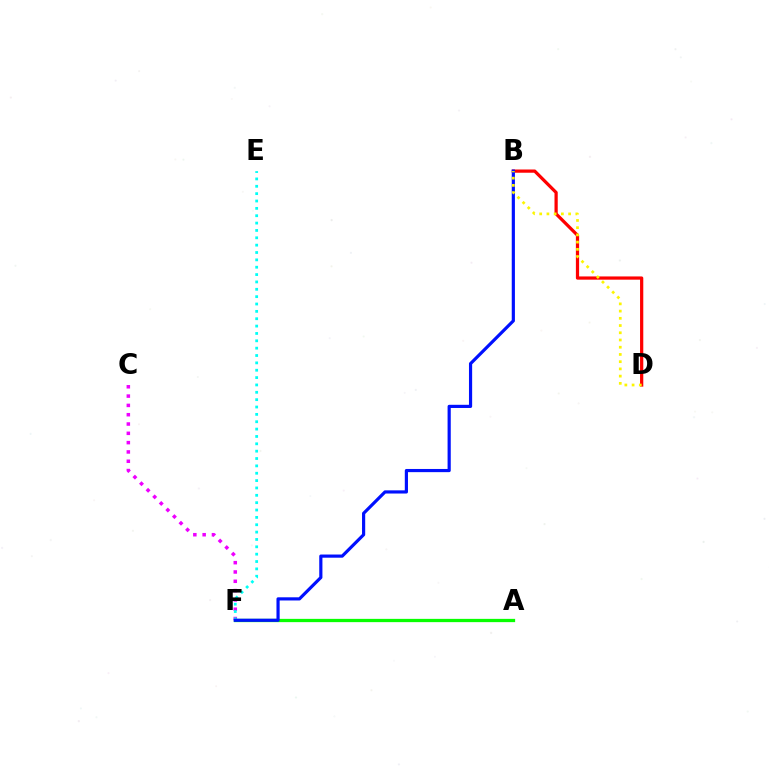{('A', 'F'): [{'color': '#08ff00', 'line_style': 'solid', 'thickness': 2.36}], ('C', 'F'): [{'color': '#ee00ff', 'line_style': 'dotted', 'thickness': 2.53}], ('E', 'F'): [{'color': '#00fff6', 'line_style': 'dotted', 'thickness': 2.0}], ('B', 'D'): [{'color': '#ff0000', 'line_style': 'solid', 'thickness': 2.33}, {'color': '#fcf500', 'line_style': 'dotted', 'thickness': 1.96}], ('B', 'F'): [{'color': '#0010ff', 'line_style': 'solid', 'thickness': 2.29}]}